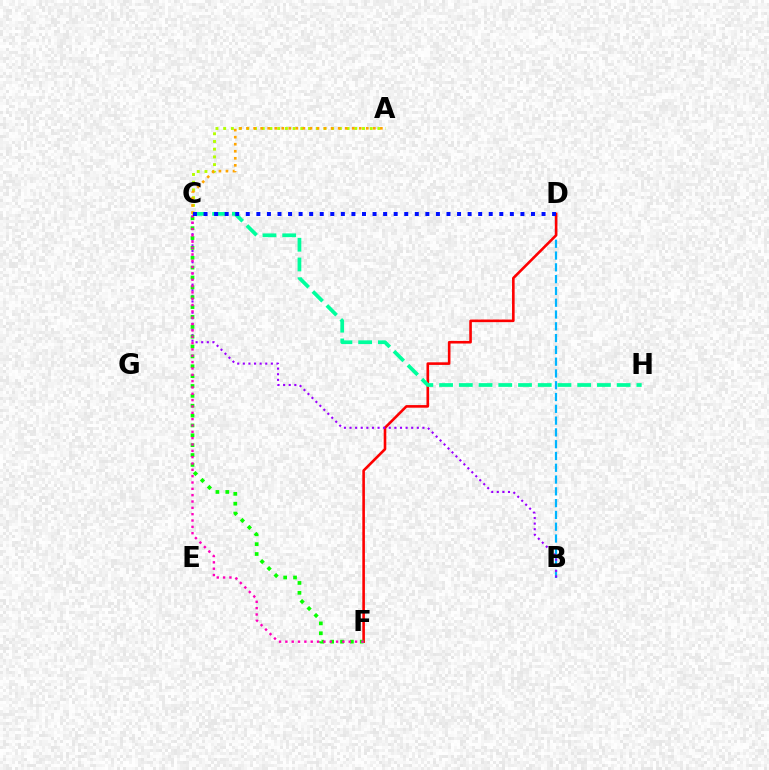{('B', 'D'): [{'color': '#00b5ff', 'line_style': 'dashed', 'thickness': 1.6}], ('D', 'F'): [{'color': '#ff0000', 'line_style': 'solid', 'thickness': 1.88}], ('C', 'H'): [{'color': '#00ff9d', 'line_style': 'dashed', 'thickness': 2.68}], ('B', 'C'): [{'color': '#9b00ff', 'line_style': 'dotted', 'thickness': 1.52}], ('C', 'F'): [{'color': '#08ff00', 'line_style': 'dotted', 'thickness': 2.68}, {'color': '#ff00bd', 'line_style': 'dotted', 'thickness': 1.72}], ('A', 'C'): [{'color': '#b3ff00', 'line_style': 'dotted', 'thickness': 2.1}, {'color': '#ffa500', 'line_style': 'dotted', 'thickness': 1.91}], ('C', 'D'): [{'color': '#0010ff', 'line_style': 'dotted', 'thickness': 2.87}]}